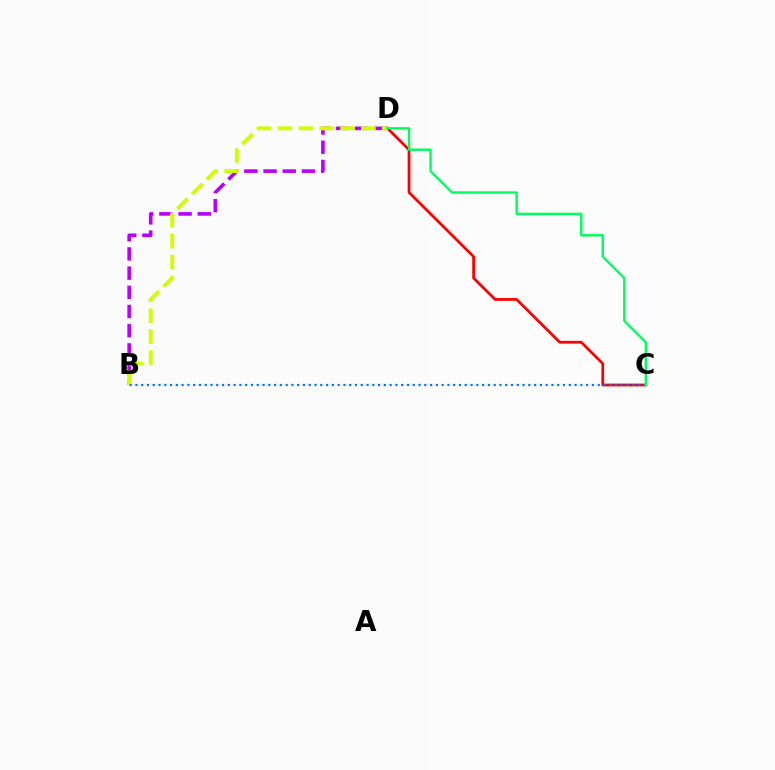{('C', 'D'): [{'color': '#ff0000', 'line_style': 'solid', 'thickness': 1.99}, {'color': '#00ff5c', 'line_style': 'solid', 'thickness': 1.74}], ('B', 'D'): [{'color': '#b900ff', 'line_style': 'dashed', 'thickness': 2.61}, {'color': '#d1ff00', 'line_style': 'dashed', 'thickness': 2.84}], ('B', 'C'): [{'color': '#0074ff', 'line_style': 'dotted', 'thickness': 1.57}]}